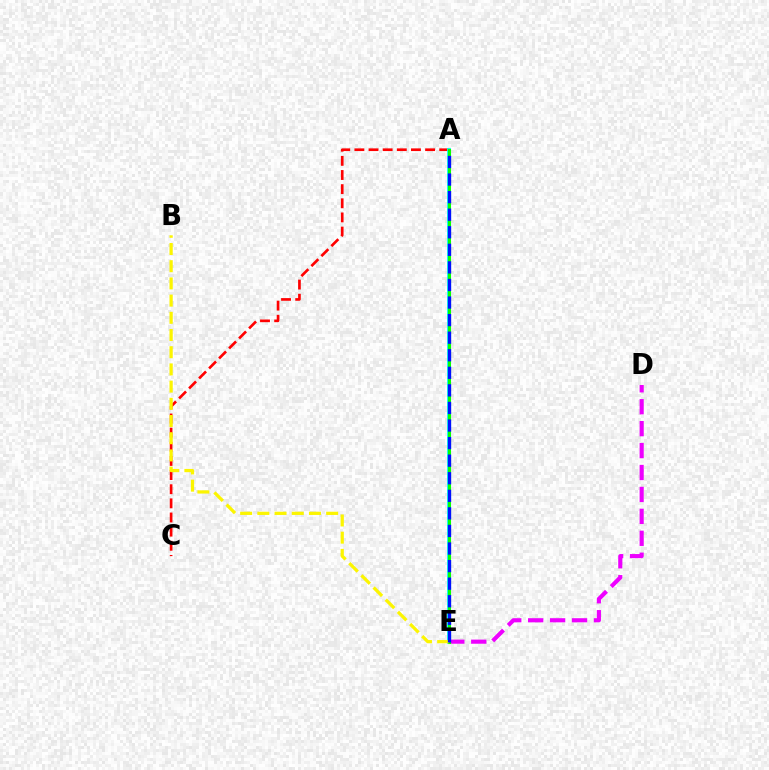{('D', 'E'): [{'color': '#ee00ff', 'line_style': 'dashed', 'thickness': 2.98}], ('A', 'C'): [{'color': '#ff0000', 'line_style': 'dashed', 'thickness': 1.92}], ('A', 'E'): [{'color': '#00fff6', 'line_style': 'solid', 'thickness': 2.72}, {'color': '#08ff00', 'line_style': 'solid', 'thickness': 2.21}, {'color': '#0010ff', 'line_style': 'dashed', 'thickness': 2.39}], ('B', 'E'): [{'color': '#fcf500', 'line_style': 'dashed', 'thickness': 2.34}]}